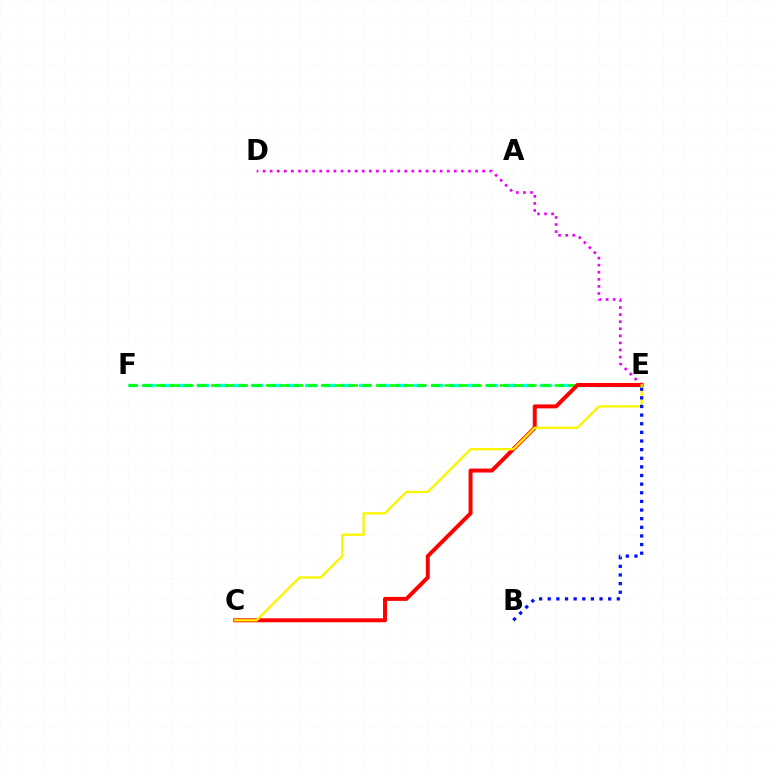{('E', 'F'): [{'color': '#00fff6', 'line_style': 'dashed', 'thickness': 2.45}, {'color': '#08ff00', 'line_style': 'dashed', 'thickness': 1.87}], ('D', 'E'): [{'color': '#ee00ff', 'line_style': 'dotted', 'thickness': 1.92}], ('C', 'E'): [{'color': '#ff0000', 'line_style': 'solid', 'thickness': 2.85}, {'color': '#fcf500', 'line_style': 'solid', 'thickness': 1.67}], ('B', 'E'): [{'color': '#0010ff', 'line_style': 'dotted', 'thickness': 2.35}]}